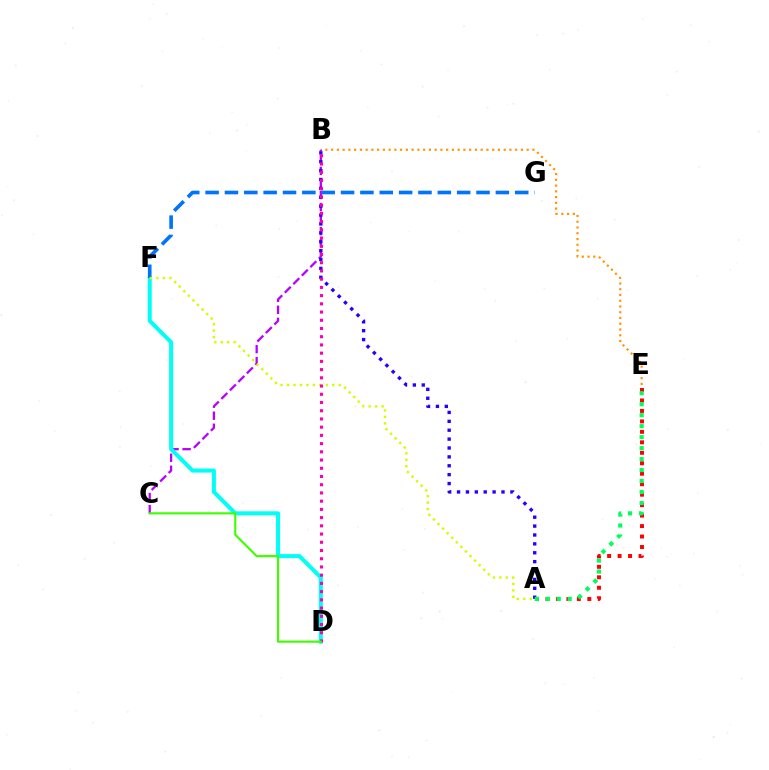{('B', 'E'): [{'color': '#ff9400', 'line_style': 'dotted', 'thickness': 1.56}], ('B', 'C'): [{'color': '#b900ff', 'line_style': 'dashed', 'thickness': 1.64}], ('D', 'F'): [{'color': '#00fff6', 'line_style': 'solid', 'thickness': 2.9}], ('F', 'G'): [{'color': '#0074ff', 'line_style': 'dashed', 'thickness': 2.63}], ('A', 'B'): [{'color': '#2500ff', 'line_style': 'dotted', 'thickness': 2.42}], ('A', 'E'): [{'color': '#ff0000', 'line_style': 'dotted', 'thickness': 2.84}, {'color': '#00ff5c', 'line_style': 'dotted', 'thickness': 2.98}], ('A', 'F'): [{'color': '#d1ff00', 'line_style': 'dotted', 'thickness': 1.76}], ('B', 'D'): [{'color': '#ff00ac', 'line_style': 'dotted', 'thickness': 2.23}], ('C', 'D'): [{'color': '#3dff00', 'line_style': 'solid', 'thickness': 1.54}]}